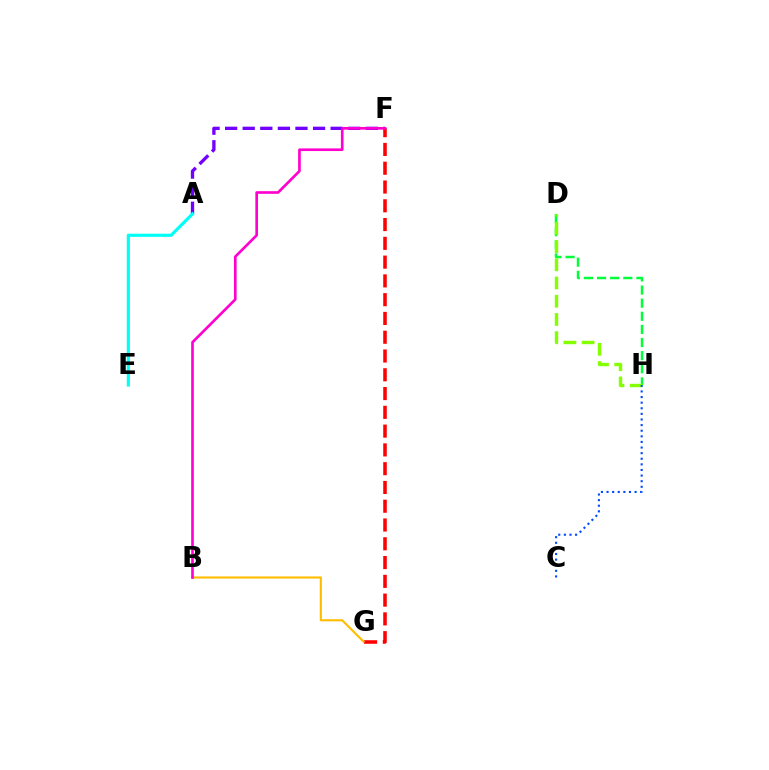{('A', 'F'): [{'color': '#7200ff', 'line_style': 'dashed', 'thickness': 2.39}], ('A', 'E'): [{'color': '#00fff6', 'line_style': 'solid', 'thickness': 2.27}], ('D', 'H'): [{'color': '#00ff39', 'line_style': 'dashed', 'thickness': 1.78}, {'color': '#84ff00', 'line_style': 'dashed', 'thickness': 2.47}], ('C', 'H'): [{'color': '#004bff', 'line_style': 'dotted', 'thickness': 1.52}], ('F', 'G'): [{'color': '#ff0000', 'line_style': 'dashed', 'thickness': 2.55}], ('B', 'G'): [{'color': '#ffbd00', 'line_style': 'solid', 'thickness': 1.53}], ('B', 'F'): [{'color': '#ff00cf', 'line_style': 'solid', 'thickness': 1.91}]}